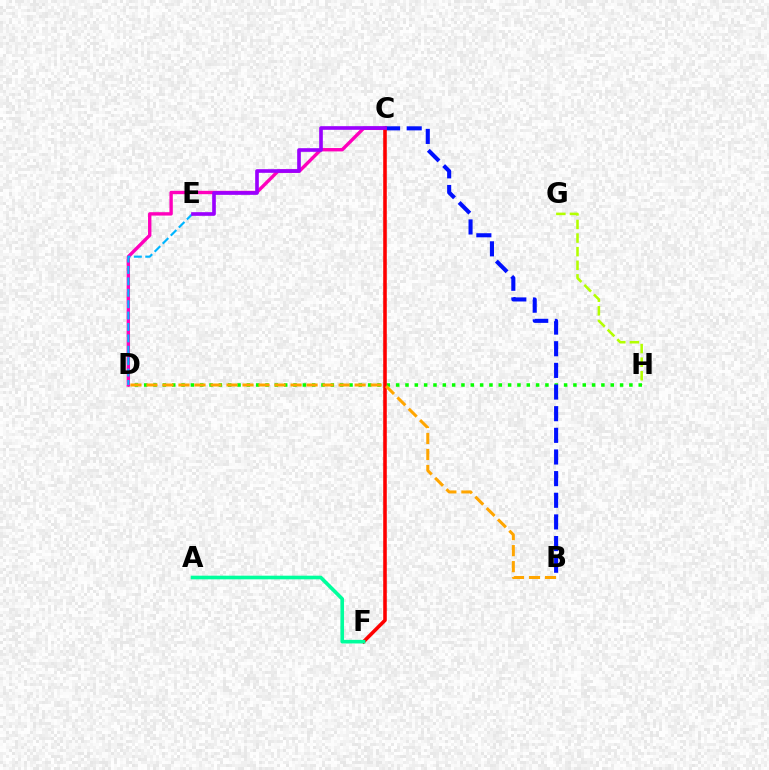{('G', 'H'): [{'color': '#b3ff00', 'line_style': 'dashed', 'thickness': 1.85}], ('D', 'H'): [{'color': '#08ff00', 'line_style': 'dotted', 'thickness': 2.54}], ('C', 'D'): [{'color': '#ff00bd', 'line_style': 'solid', 'thickness': 2.43}], ('B', 'C'): [{'color': '#0010ff', 'line_style': 'dashed', 'thickness': 2.94}], ('C', 'F'): [{'color': '#ff0000', 'line_style': 'solid', 'thickness': 2.58}], ('D', 'E'): [{'color': '#00b5ff', 'line_style': 'dashed', 'thickness': 1.55}], ('C', 'E'): [{'color': '#9b00ff', 'line_style': 'solid', 'thickness': 2.62}], ('A', 'F'): [{'color': '#00ff9d', 'line_style': 'solid', 'thickness': 2.61}], ('B', 'D'): [{'color': '#ffa500', 'line_style': 'dashed', 'thickness': 2.18}]}